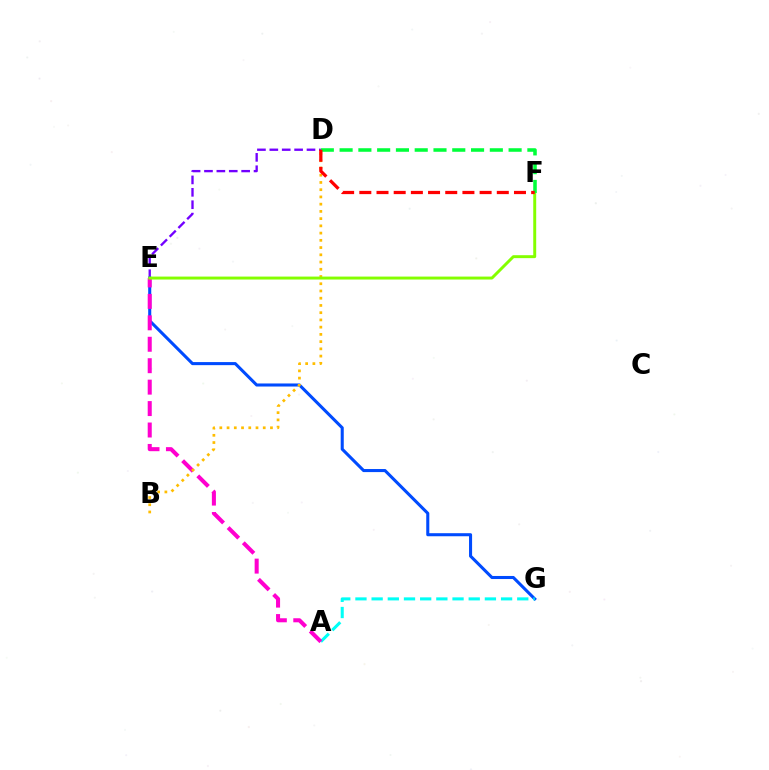{('D', 'E'): [{'color': '#7200ff', 'line_style': 'dashed', 'thickness': 1.68}], ('E', 'G'): [{'color': '#004bff', 'line_style': 'solid', 'thickness': 2.21}], ('A', 'G'): [{'color': '#00fff6', 'line_style': 'dashed', 'thickness': 2.2}], ('A', 'E'): [{'color': '#ff00cf', 'line_style': 'dashed', 'thickness': 2.91}], ('B', 'D'): [{'color': '#ffbd00', 'line_style': 'dotted', 'thickness': 1.97}], ('E', 'F'): [{'color': '#84ff00', 'line_style': 'solid', 'thickness': 2.12}], ('D', 'F'): [{'color': '#00ff39', 'line_style': 'dashed', 'thickness': 2.55}, {'color': '#ff0000', 'line_style': 'dashed', 'thickness': 2.33}]}